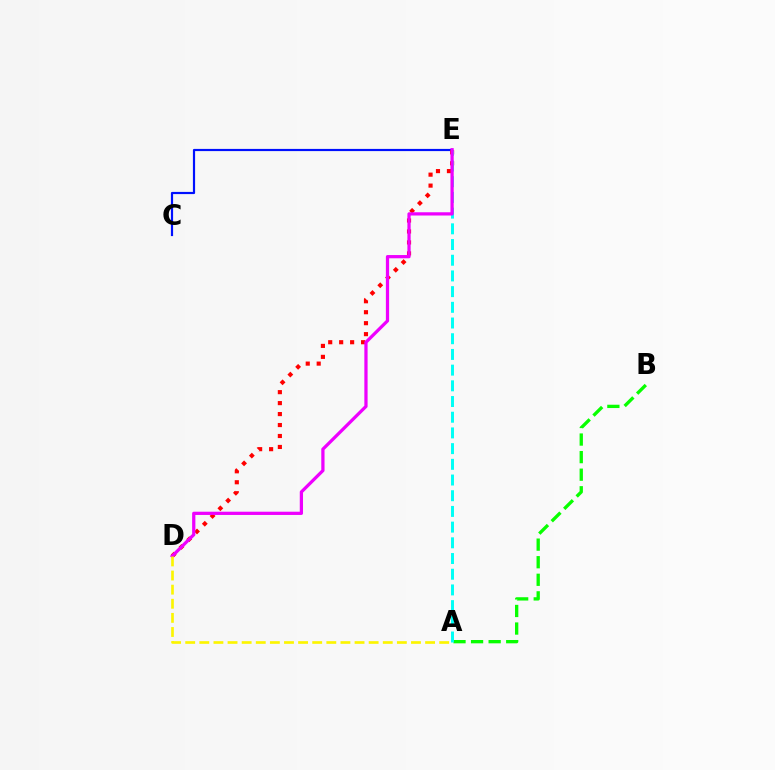{('C', 'E'): [{'color': '#0010ff', 'line_style': 'solid', 'thickness': 1.57}], ('A', 'B'): [{'color': '#08ff00', 'line_style': 'dashed', 'thickness': 2.39}], ('D', 'E'): [{'color': '#ff0000', 'line_style': 'dotted', 'thickness': 2.98}, {'color': '#ee00ff', 'line_style': 'solid', 'thickness': 2.34}], ('A', 'E'): [{'color': '#00fff6', 'line_style': 'dashed', 'thickness': 2.13}], ('A', 'D'): [{'color': '#fcf500', 'line_style': 'dashed', 'thickness': 1.92}]}